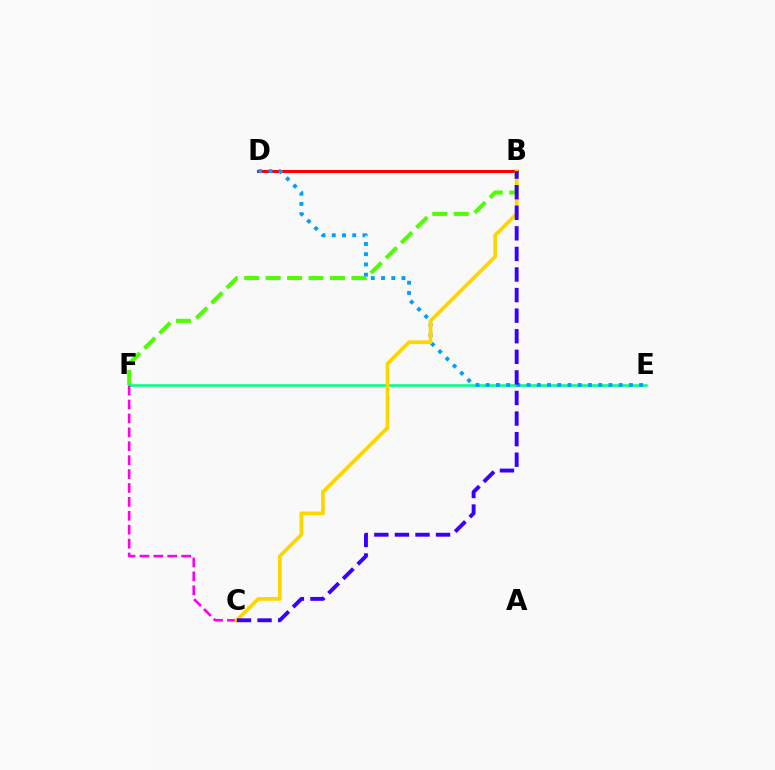{('B', 'D'): [{'color': '#ff0000', 'line_style': 'solid', 'thickness': 2.18}], ('B', 'F'): [{'color': '#4fff00', 'line_style': 'dashed', 'thickness': 2.92}], ('E', 'F'): [{'color': '#00ff86', 'line_style': 'solid', 'thickness': 1.83}], ('C', 'F'): [{'color': '#ff00ed', 'line_style': 'dashed', 'thickness': 1.89}], ('D', 'E'): [{'color': '#009eff', 'line_style': 'dotted', 'thickness': 2.78}], ('B', 'C'): [{'color': '#ffd500', 'line_style': 'solid', 'thickness': 2.67}, {'color': '#3700ff', 'line_style': 'dashed', 'thickness': 2.8}]}